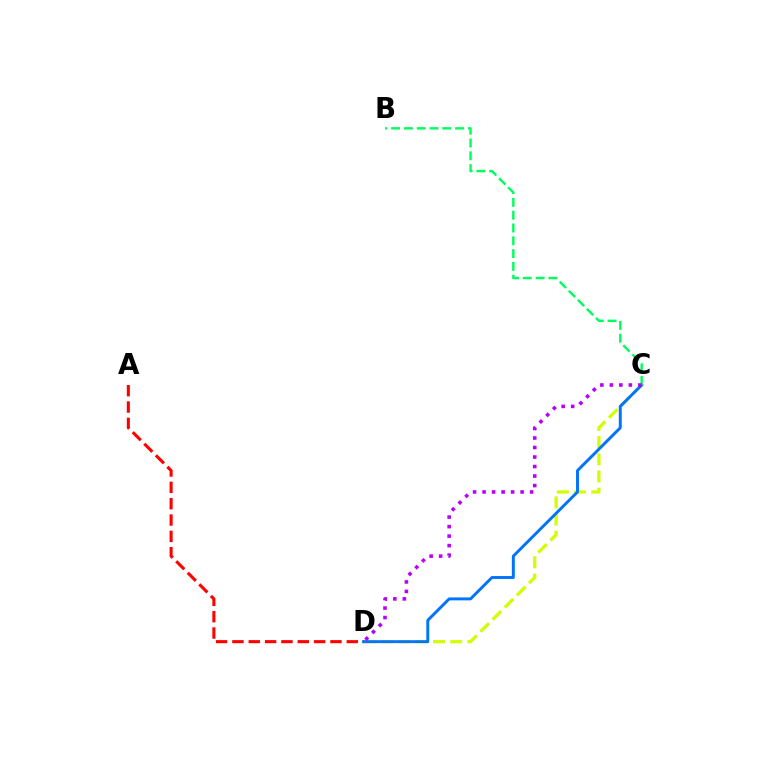{('C', 'D'): [{'color': '#d1ff00', 'line_style': 'dashed', 'thickness': 2.34}, {'color': '#0074ff', 'line_style': 'solid', 'thickness': 2.11}, {'color': '#b900ff', 'line_style': 'dotted', 'thickness': 2.58}], ('B', 'C'): [{'color': '#00ff5c', 'line_style': 'dashed', 'thickness': 1.74}], ('A', 'D'): [{'color': '#ff0000', 'line_style': 'dashed', 'thickness': 2.22}]}